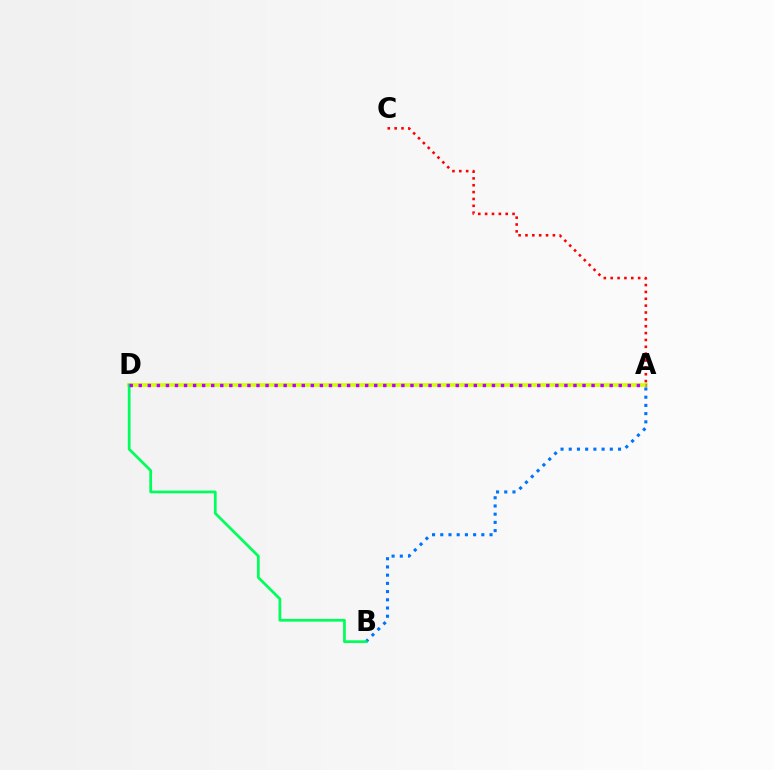{('A', 'B'): [{'color': '#0074ff', 'line_style': 'dotted', 'thickness': 2.23}], ('A', 'C'): [{'color': '#ff0000', 'line_style': 'dotted', 'thickness': 1.86}], ('A', 'D'): [{'color': '#d1ff00', 'line_style': 'solid', 'thickness': 2.7}, {'color': '#b900ff', 'line_style': 'dotted', 'thickness': 2.46}], ('B', 'D'): [{'color': '#00ff5c', 'line_style': 'solid', 'thickness': 1.98}]}